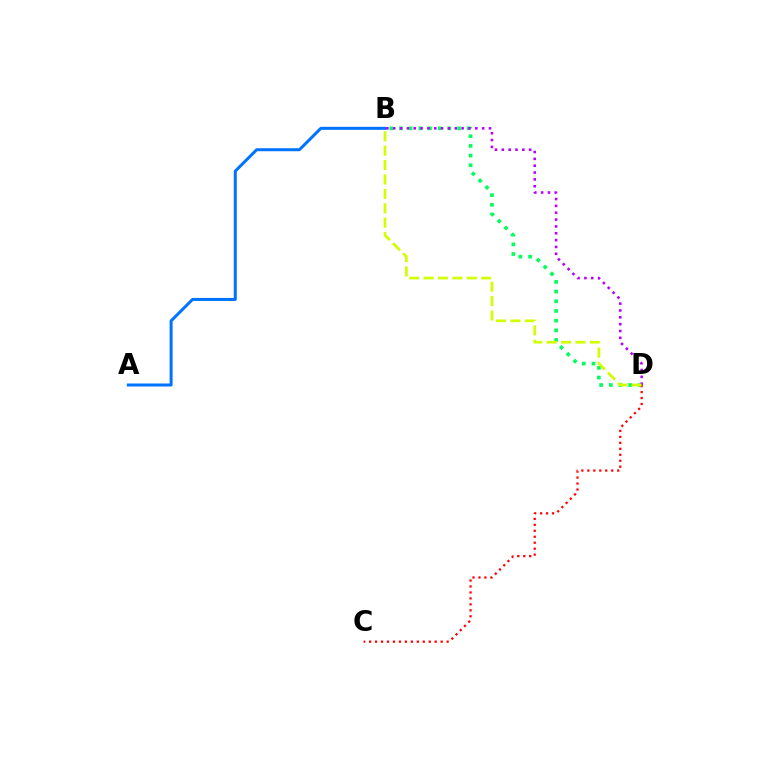{('A', 'B'): [{'color': '#0074ff', 'line_style': 'solid', 'thickness': 2.16}], ('B', 'D'): [{'color': '#00ff5c', 'line_style': 'dotted', 'thickness': 2.63}, {'color': '#b900ff', 'line_style': 'dotted', 'thickness': 1.86}, {'color': '#d1ff00', 'line_style': 'dashed', 'thickness': 1.96}], ('C', 'D'): [{'color': '#ff0000', 'line_style': 'dotted', 'thickness': 1.62}]}